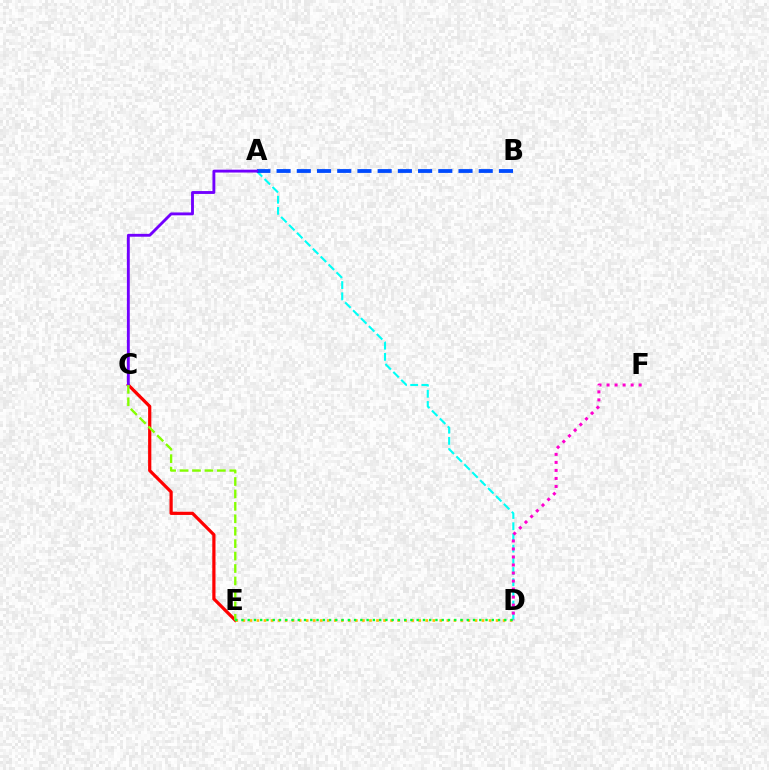{('A', 'D'): [{'color': '#00fff6', 'line_style': 'dashed', 'thickness': 1.52}], ('C', 'E'): [{'color': '#ff0000', 'line_style': 'solid', 'thickness': 2.32}, {'color': '#84ff00', 'line_style': 'dashed', 'thickness': 1.69}], ('A', 'B'): [{'color': '#004bff', 'line_style': 'dashed', 'thickness': 2.75}], ('A', 'C'): [{'color': '#7200ff', 'line_style': 'solid', 'thickness': 2.06}], ('D', 'E'): [{'color': '#ffbd00', 'line_style': 'dotted', 'thickness': 1.91}, {'color': '#00ff39', 'line_style': 'dotted', 'thickness': 1.7}], ('D', 'F'): [{'color': '#ff00cf', 'line_style': 'dotted', 'thickness': 2.18}]}